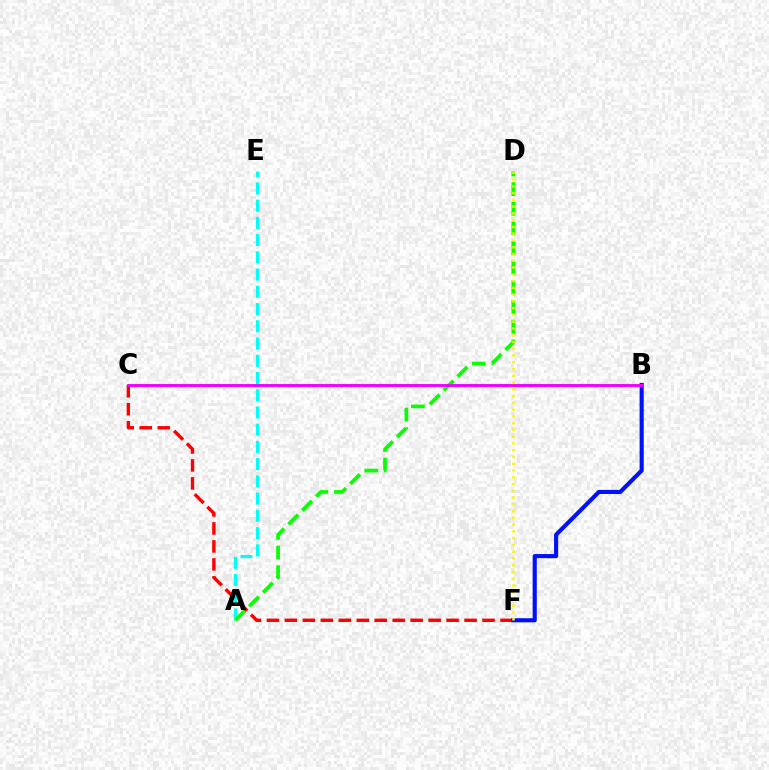{('A', 'E'): [{'color': '#00fff6', 'line_style': 'dashed', 'thickness': 2.34}], ('A', 'D'): [{'color': '#08ff00', 'line_style': 'dashed', 'thickness': 2.67}], ('C', 'F'): [{'color': '#ff0000', 'line_style': 'dashed', 'thickness': 2.44}], ('B', 'F'): [{'color': '#0010ff', 'line_style': 'solid', 'thickness': 2.97}], ('B', 'C'): [{'color': '#ee00ff', 'line_style': 'solid', 'thickness': 2.08}], ('D', 'F'): [{'color': '#fcf500', 'line_style': 'dotted', 'thickness': 1.84}]}